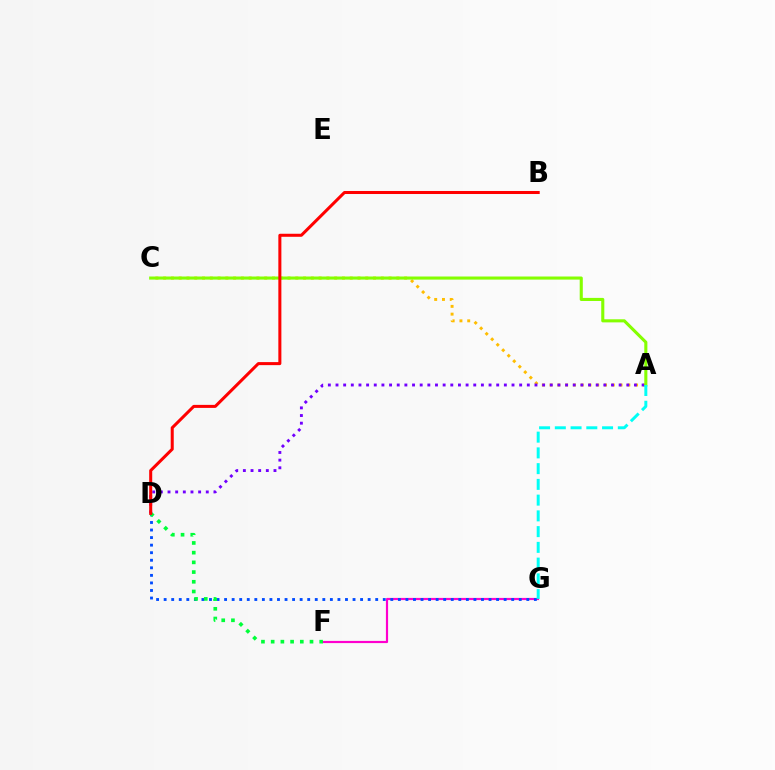{('F', 'G'): [{'color': '#ff00cf', 'line_style': 'solid', 'thickness': 1.57}], ('A', 'C'): [{'color': '#ffbd00', 'line_style': 'dotted', 'thickness': 2.11}, {'color': '#84ff00', 'line_style': 'solid', 'thickness': 2.23}], ('D', 'G'): [{'color': '#004bff', 'line_style': 'dotted', 'thickness': 2.05}], ('D', 'F'): [{'color': '#00ff39', 'line_style': 'dotted', 'thickness': 2.64}], ('A', 'D'): [{'color': '#7200ff', 'line_style': 'dotted', 'thickness': 2.08}], ('A', 'G'): [{'color': '#00fff6', 'line_style': 'dashed', 'thickness': 2.14}], ('B', 'D'): [{'color': '#ff0000', 'line_style': 'solid', 'thickness': 2.18}]}